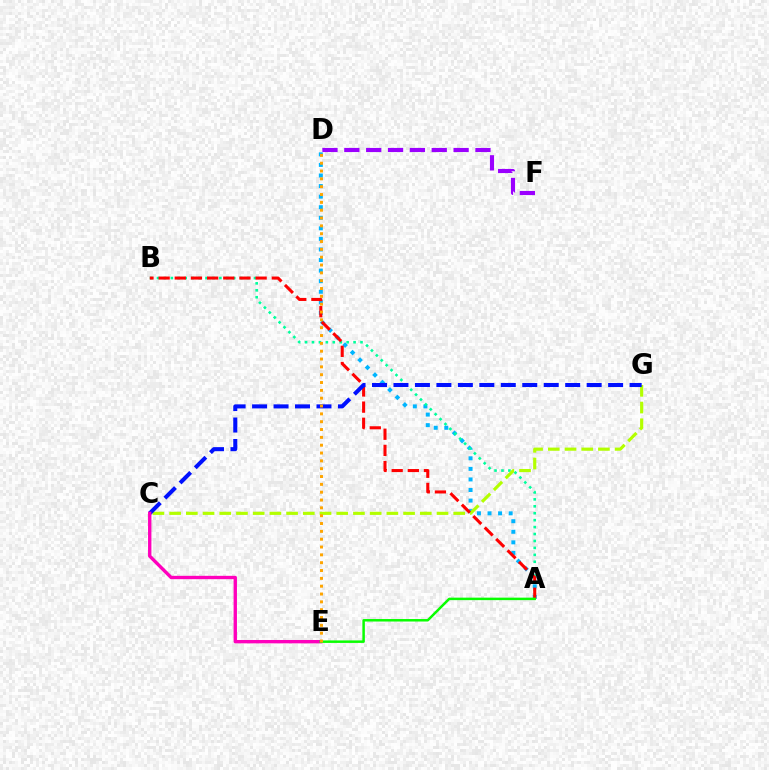{('A', 'D'): [{'color': '#00b5ff', 'line_style': 'dotted', 'thickness': 2.87}], ('A', 'B'): [{'color': '#00ff9d', 'line_style': 'dotted', 'thickness': 1.88}, {'color': '#ff0000', 'line_style': 'dashed', 'thickness': 2.2}], ('C', 'G'): [{'color': '#b3ff00', 'line_style': 'dashed', 'thickness': 2.27}, {'color': '#0010ff', 'line_style': 'dashed', 'thickness': 2.92}], ('C', 'E'): [{'color': '#ff00bd', 'line_style': 'solid', 'thickness': 2.42}], ('A', 'E'): [{'color': '#08ff00', 'line_style': 'solid', 'thickness': 1.79}], ('D', 'F'): [{'color': '#9b00ff', 'line_style': 'dashed', 'thickness': 2.97}], ('D', 'E'): [{'color': '#ffa500', 'line_style': 'dotted', 'thickness': 2.13}]}